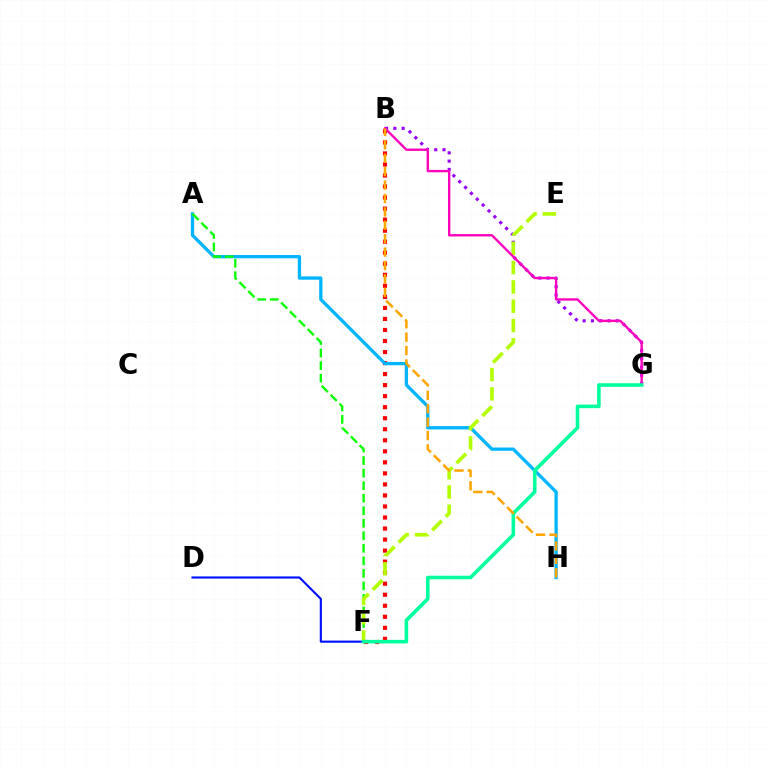{('B', 'F'): [{'color': '#ff0000', 'line_style': 'dotted', 'thickness': 3.0}], ('B', 'G'): [{'color': '#9b00ff', 'line_style': 'dotted', 'thickness': 2.25}, {'color': '#ff00bd', 'line_style': 'solid', 'thickness': 1.7}], ('A', 'H'): [{'color': '#00b5ff', 'line_style': 'solid', 'thickness': 2.37}], ('A', 'F'): [{'color': '#08ff00', 'line_style': 'dashed', 'thickness': 1.7}], ('D', 'F'): [{'color': '#0010ff', 'line_style': 'solid', 'thickness': 1.54}], ('E', 'F'): [{'color': '#b3ff00', 'line_style': 'dashed', 'thickness': 2.62}], ('F', 'G'): [{'color': '#00ff9d', 'line_style': 'solid', 'thickness': 2.59}], ('B', 'H'): [{'color': '#ffa500', 'line_style': 'dashed', 'thickness': 1.82}]}